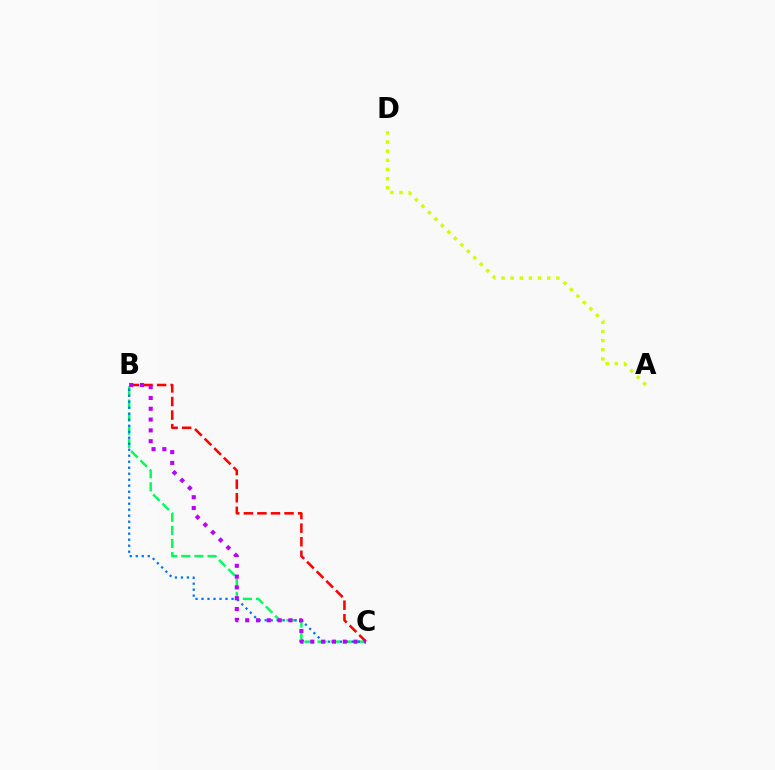{('B', 'C'): [{'color': '#00ff5c', 'line_style': 'dashed', 'thickness': 1.78}, {'color': '#0074ff', 'line_style': 'dotted', 'thickness': 1.63}, {'color': '#ff0000', 'line_style': 'dashed', 'thickness': 1.84}, {'color': '#b900ff', 'line_style': 'dotted', 'thickness': 2.94}], ('A', 'D'): [{'color': '#d1ff00', 'line_style': 'dotted', 'thickness': 2.48}]}